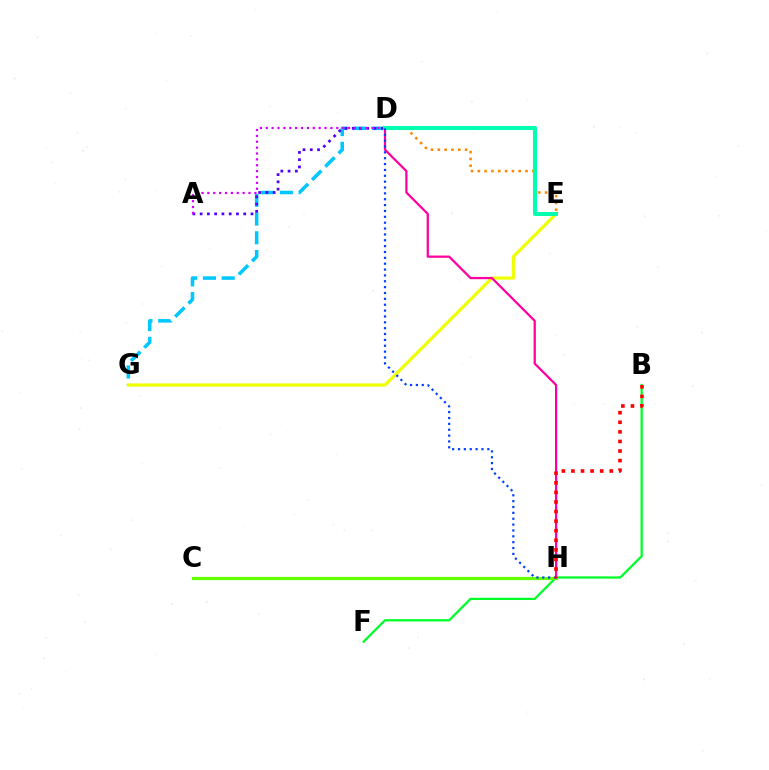{('D', 'G'): [{'color': '#00c7ff', 'line_style': 'dashed', 'thickness': 2.55}], ('B', 'F'): [{'color': '#00ff27', 'line_style': 'solid', 'thickness': 1.64}], ('C', 'H'): [{'color': '#66ff00', 'line_style': 'solid', 'thickness': 2.32}], ('E', 'G'): [{'color': '#eeff00', 'line_style': 'solid', 'thickness': 2.28}], ('D', 'E'): [{'color': '#ff8800', 'line_style': 'dotted', 'thickness': 1.85}, {'color': '#00ffaf', 'line_style': 'solid', 'thickness': 2.92}], ('D', 'H'): [{'color': '#ff00a0', 'line_style': 'solid', 'thickness': 1.62}, {'color': '#003fff', 'line_style': 'dotted', 'thickness': 1.59}], ('A', 'D'): [{'color': '#4f00ff', 'line_style': 'dotted', 'thickness': 1.97}, {'color': '#d600ff', 'line_style': 'dotted', 'thickness': 1.6}], ('B', 'H'): [{'color': '#ff0000', 'line_style': 'dotted', 'thickness': 2.6}]}